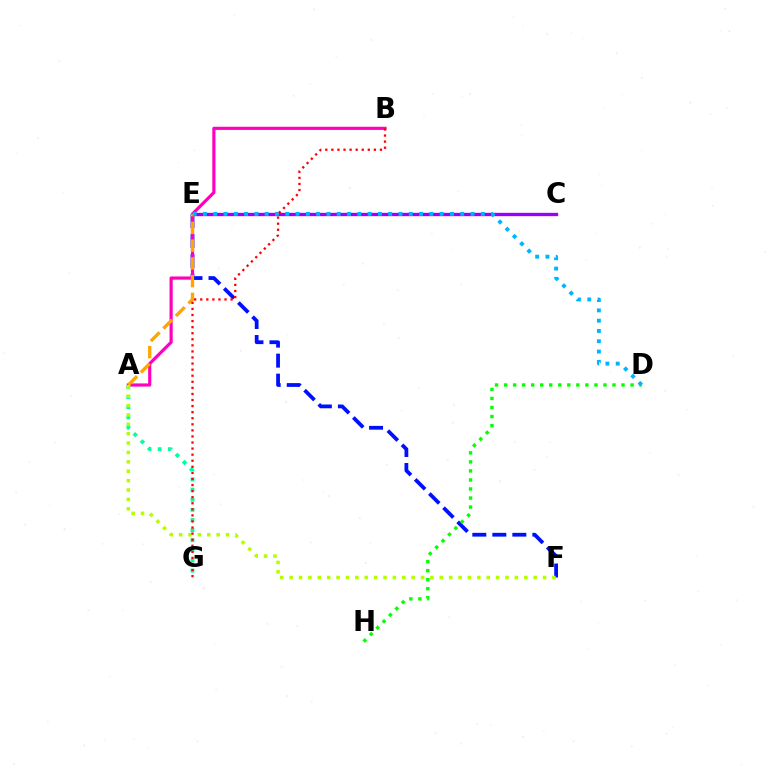{('E', 'F'): [{'color': '#0010ff', 'line_style': 'dashed', 'thickness': 2.72}], ('C', 'E'): [{'color': '#9b00ff', 'line_style': 'solid', 'thickness': 2.4}], ('A', 'B'): [{'color': '#ff00bd', 'line_style': 'solid', 'thickness': 2.29}], ('D', 'H'): [{'color': '#08ff00', 'line_style': 'dotted', 'thickness': 2.45}], ('A', 'E'): [{'color': '#ffa500', 'line_style': 'dashed', 'thickness': 2.41}], ('D', 'E'): [{'color': '#00b5ff', 'line_style': 'dotted', 'thickness': 2.8}], ('A', 'G'): [{'color': '#00ff9d', 'line_style': 'dotted', 'thickness': 2.75}], ('A', 'F'): [{'color': '#b3ff00', 'line_style': 'dotted', 'thickness': 2.55}], ('B', 'G'): [{'color': '#ff0000', 'line_style': 'dotted', 'thickness': 1.65}]}